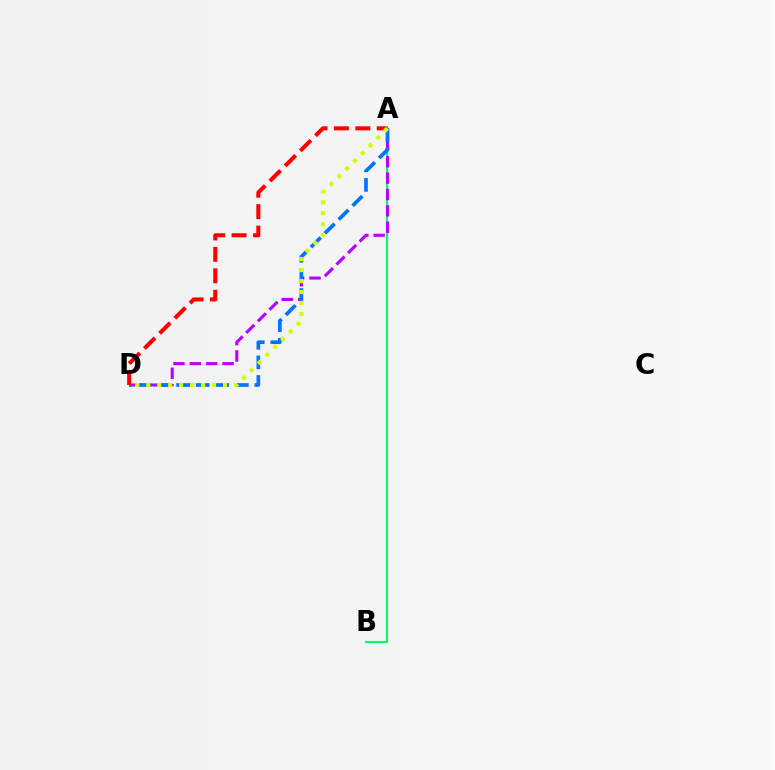{('A', 'B'): [{'color': '#00ff5c', 'line_style': 'solid', 'thickness': 1.5}], ('A', 'D'): [{'color': '#b900ff', 'line_style': 'dashed', 'thickness': 2.22}, {'color': '#0074ff', 'line_style': 'dashed', 'thickness': 2.66}, {'color': '#ff0000', 'line_style': 'dashed', 'thickness': 2.91}, {'color': '#d1ff00', 'line_style': 'dotted', 'thickness': 2.98}]}